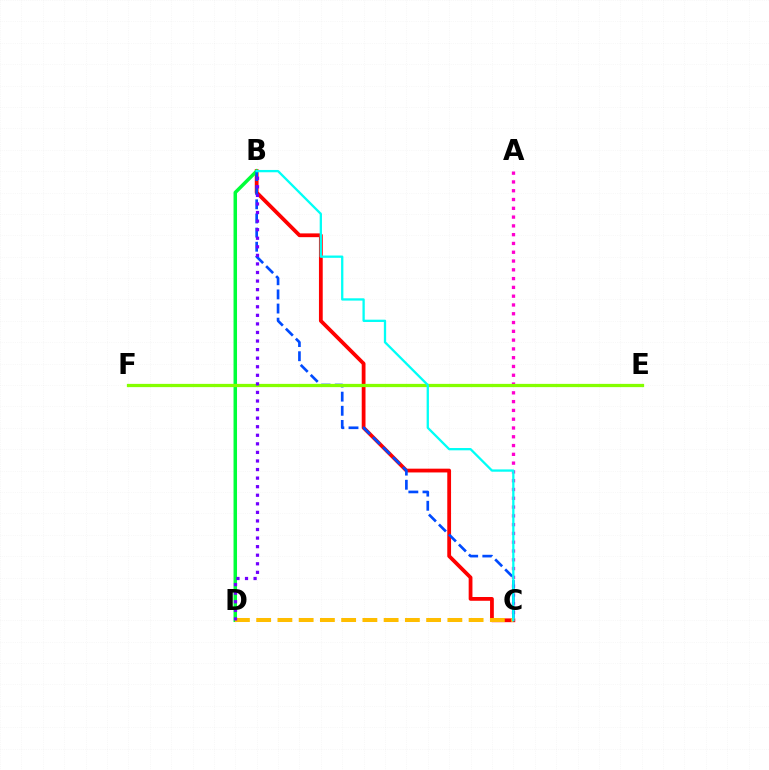{('B', 'C'): [{'color': '#ff0000', 'line_style': 'solid', 'thickness': 2.72}, {'color': '#004bff', 'line_style': 'dashed', 'thickness': 1.92}, {'color': '#00fff6', 'line_style': 'solid', 'thickness': 1.65}], ('B', 'D'): [{'color': '#00ff39', 'line_style': 'solid', 'thickness': 2.52}, {'color': '#7200ff', 'line_style': 'dotted', 'thickness': 2.33}], ('A', 'C'): [{'color': '#ff00cf', 'line_style': 'dotted', 'thickness': 2.39}], ('E', 'F'): [{'color': '#84ff00', 'line_style': 'solid', 'thickness': 2.34}], ('C', 'D'): [{'color': '#ffbd00', 'line_style': 'dashed', 'thickness': 2.89}]}